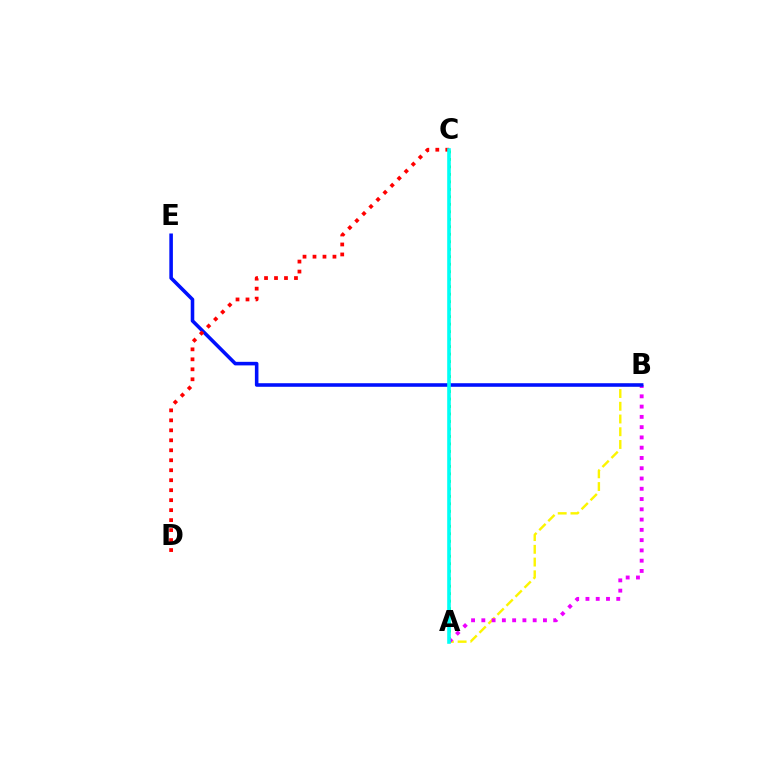{('A', 'B'): [{'color': '#fcf500', 'line_style': 'dashed', 'thickness': 1.73}, {'color': '#ee00ff', 'line_style': 'dotted', 'thickness': 2.79}], ('A', 'C'): [{'color': '#08ff00', 'line_style': 'dotted', 'thickness': 2.03}, {'color': '#00fff6', 'line_style': 'solid', 'thickness': 2.6}], ('B', 'E'): [{'color': '#0010ff', 'line_style': 'solid', 'thickness': 2.57}], ('C', 'D'): [{'color': '#ff0000', 'line_style': 'dotted', 'thickness': 2.71}]}